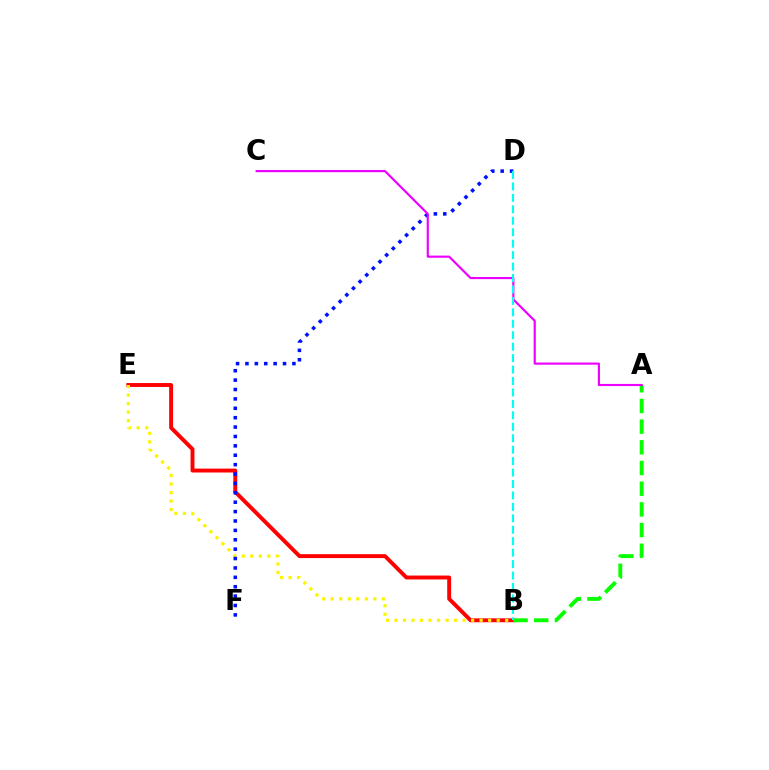{('B', 'E'): [{'color': '#ff0000', 'line_style': 'solid', 'thickness': 2.81}, {'color': '#fcf500', 'line_style': 'dotted', 'thickness': 2.31}], ('A', 'B'): [{'color': '#08ff00', 'line_style': 'dashed', 'thickness': 2.81}], ('D', 'F'): [{'color': '#0010ff', 'line_style': 'dotted', 'thickness': 2.55}], ('A', 'C'): [{'color': '#ee00ff', 'line_style': 'solid', 'thickness': 1.55}], ('B', 'D'): [{'color': '#00fff6', 'line_style': 'dashed', 'thickness': 1.55}]}